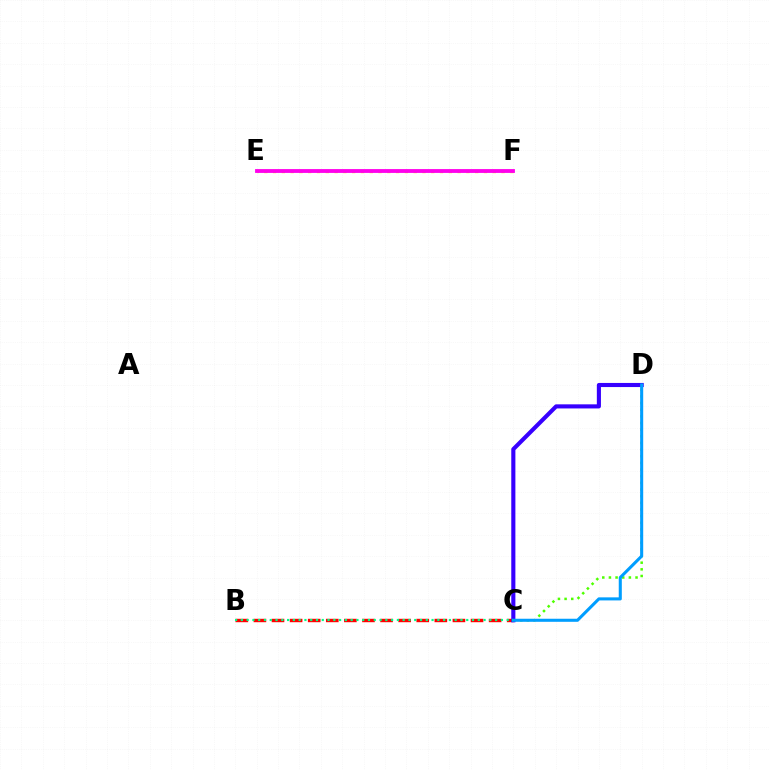{('E', 'F'): [{'color': '#ffd500', 'line_style': 'dotted', 'thickness': 2.39}, {'color': '#ff00ed', 'line_style': 'solid', 'thickness': 2.75}], ('B', 'C'): [{'color': '#ff0000', 'line_style': 'dashed', 'thickness': 2.46}, {'color': '#00ff86', 'line_style': 'dotted', 'thickness': 1.57}], ('C', 'D'): [{'color': '#4fff00', 'line_style': 'dotted', 'thickness': 1.81}, {'color': '#3700ff', 'line_style': 'solid', 'thickness': 2.96}, {'color': '#009eff', 'line_style': 'solid', 'thickness': 2.21}]}